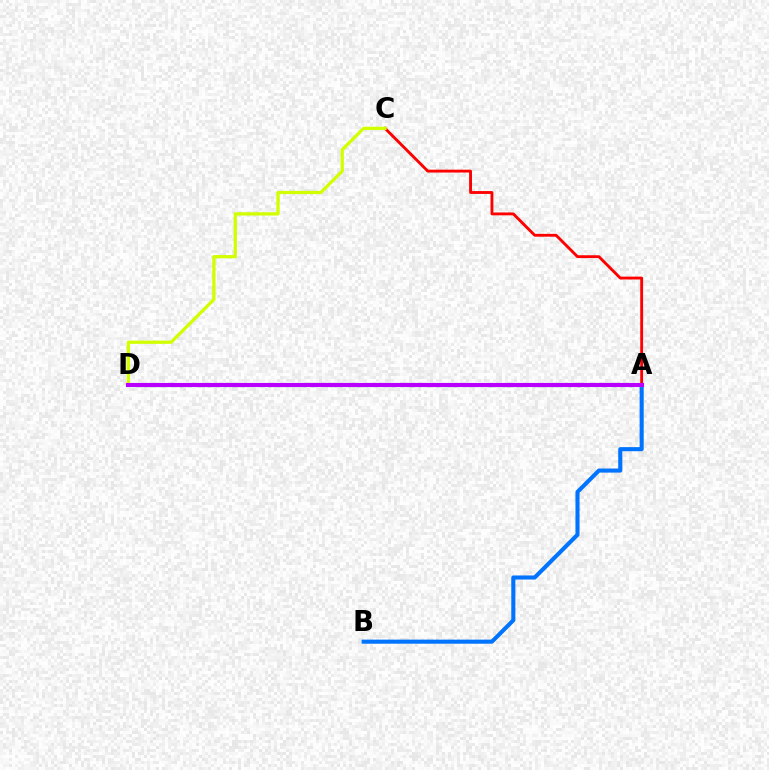{('A', 'B'): [{'color': '#0074ff', 'line_style': 'solid', 'thickness': 2.94}], ('A', 'C'): [{'color': '#ff0000', 'line_style': 'solid', 'thickness': 2.06}], ('C', 'D'): [{'color': '#d1ff00', 'line_style': 'solid', 'thickness': 2.35}], ('A', 'D'): [{'color': '#00ff5c', 'line_style': 'dotted', 'thickness': 2.4}, {'color': '#b900ff', 'line_style': 'solid', 'thickness': 2.97}]}